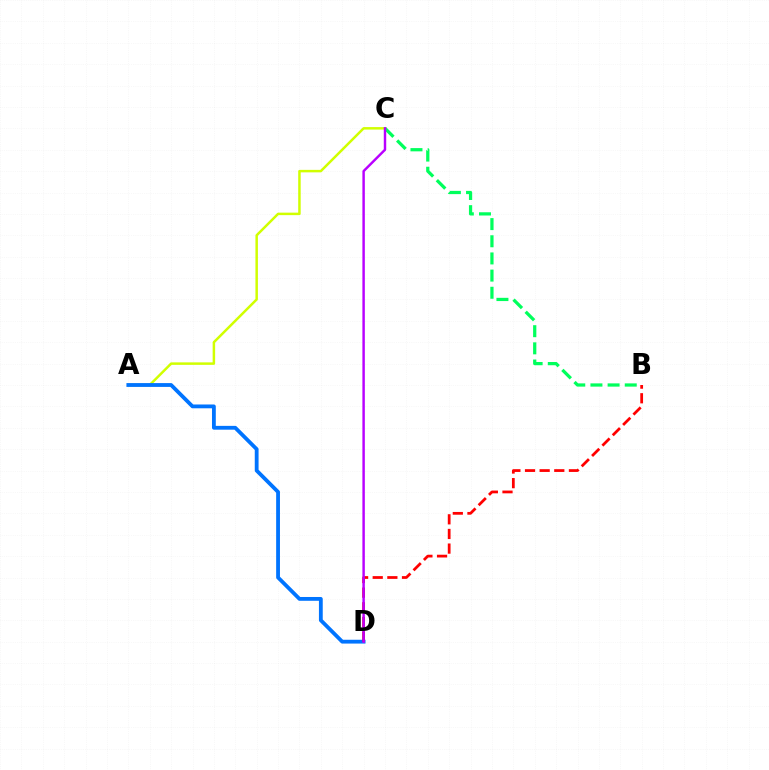{('A', 'C'): [{'color': '#d1ff00', 'line_style': 'solid', 'thickness': 1.79}], ('A', 'D'): [{'color': '#0074ff', 'line_style': 'solid', 'thickness': 2.74}], ('B', 'D'): [{'color': '#ff0000', 'line_style': 'dashed', 'thickness': 1.99}], ('B', 'C'): [{'color': '#00ff5c', 'line_style': 'dashed', 'thickness': 2.33}], ('C', 'D'): [{'color': '#b900ff', 'line_style': 'solid', 'thickness': 1.76}]}